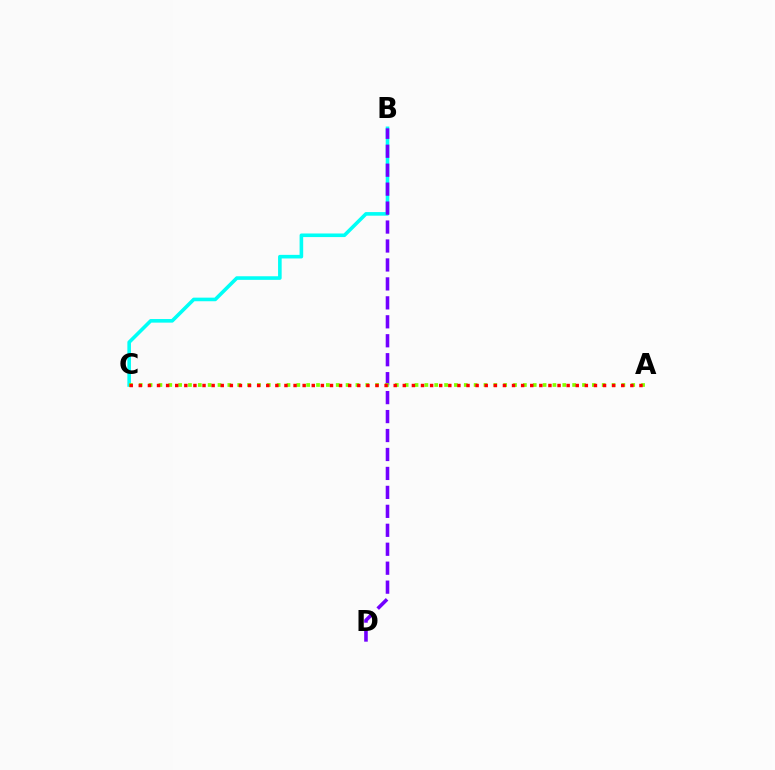{('B', 'C'): [{'color': '#00fff6', 'line_style': 'solid', 'thickness': 2.59}], ('B', 'D'): [{'color': '#7200ff', 'line_style': 'dashed', 'thickness': 2.57}], ('A', 'C'): [{'color': '#84ff00', 'line_style': 'dotted', 'thickness': 2.68}, {'color': '#ff0000', 'line_style': 'dotted', 'thickness': 2.47}]}